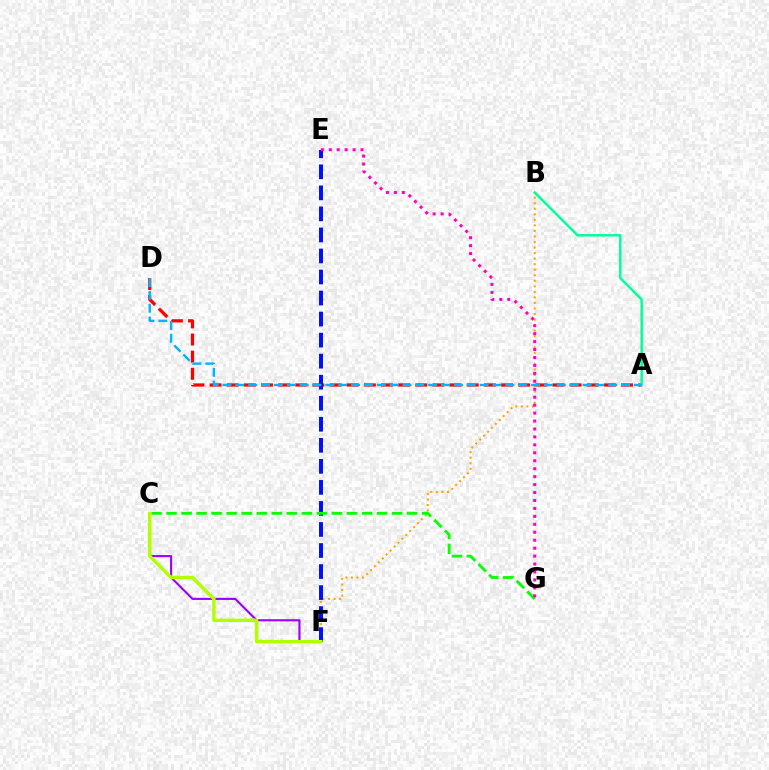{('A', 'D'): [{'color': '#ff0000', 'line_style': 'dashed', 'thickness': 2.33}, {'color': '#00b5ff', 'line_style': 'dashed', 'thickness': 1.75}], ('C', 'F'): [{'color': '#9b00ff', 'line_style': 'solid', 'thickness': 1.52}, {'color': '#b3ff00', 'line_style': 'solid', 'thickness': 2.46}], ('B', 'F'): [{'color': '#ffa500', 'line_style': 'dotted', 'thickness': 1.51}], ('E', 'F'): [{'color': '#0010ff', 'line_style': 'dashed', 'thickness': 2.86}], ('C', 'G'): [{'color': '#08ff00', 'line_style': 'dashed', 'thickness': 2.04}], ('A', 'B'): [{'color': '#00ff9d', 'line_style': 'solid', 'thickness': 1.79}], ('E', 'G'): [{'color': '#ff00bd', 'line_style': 'dotted', 'thickness': 2.16}]}